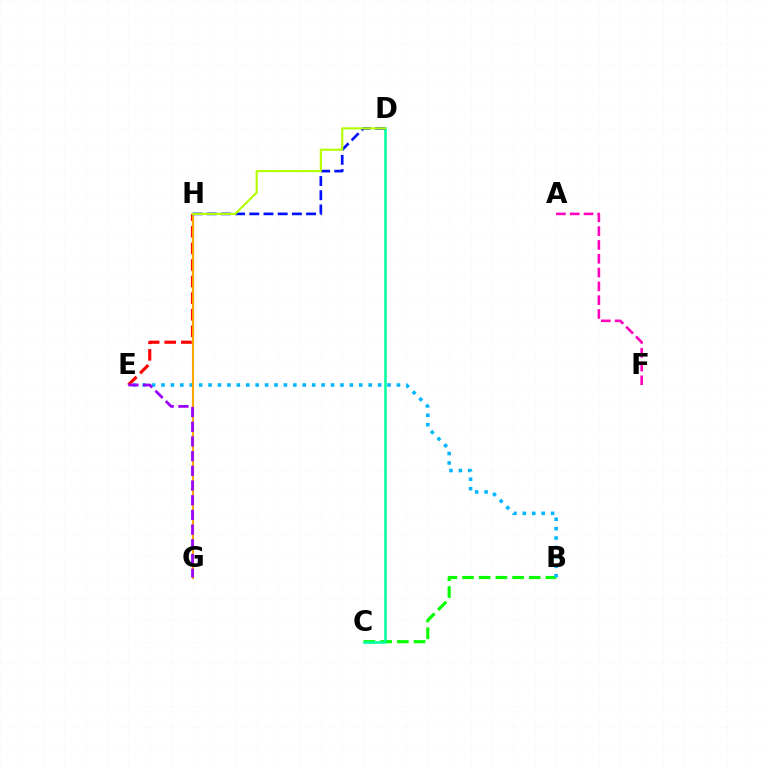{('B', 'C'): [{'color': '#08ff00', 'line_style': 'dashed', 'thickness': 2.27}], ('C', 'D'): [{'color': '#00ff9d', 'line_style': 'solid', 'thickness': 1.84}], ('B', 'E'): [{'color': '#00b5ff', 'line_style': 'dotted', 'thickness': 2.56}], ('E', 'H'): [{'color': '#ff0000', 'line_style': 'dashed', 'thickness': 2.25}], ('G', 'H'): [{'color': '#ffa500', 'line_style': 'solid', 'thickness': 1.51}], ('A', 'F'): [{'color': '#ff00bd', 'line_style': 'dashed', 'thickness': 1.88}], ('D', 'H'): [{'color': '#0010ff', 'line_style': 'dashed', 'thickness': 1.93}, {'color': '#b3ff00', 'line_style': 'solid', 'thickness': 1.54}], ('E', 'G'): [{'color': '#9b00ff', 'line_style': 'dashed', 'thickness': 2.0}]}